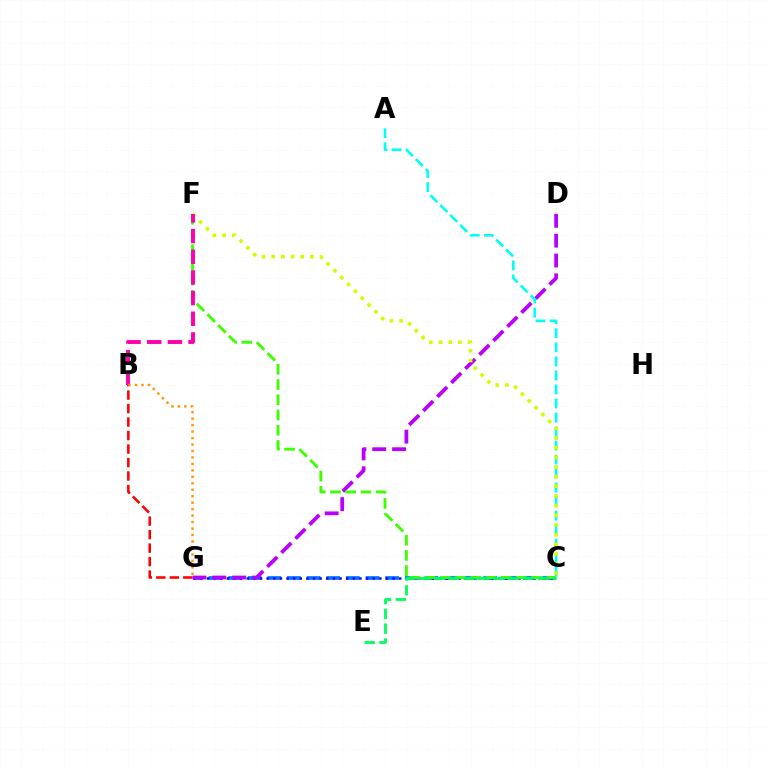{('C', 'G'): [{'color': '#0074ff', 'line_style': 'dashed', 'thickness': 2.67}, {'color': '#2500ff', 'line_style': 'dotted', 'thickness': 1.8}], ('B', 'G'): [{'color': '#ff0000', 'line_style': 'dashed', 'thickness': 1.83}, {'color': '#ff9400', 'line_style': 'dotted', 'thickness': 1.76}], ('D', 'G'): [{'color': '#b900ff', 'line_style': 'dashed', 'thickness': 2.7}], ('C', 'F'): [{'color': '#3dff00', 'line_style': 'dashed', 'thickness': 2.07}, {'color': '#d1ff00', 'line_style': 'dotted', 'thickness': 2.62}], ('A', 'C'): [{'color': '#00fff6', 'line_style': 'dashed', 'thickness': 1.91}], ('B', 'F'): [{'color': '#ff00ac', 'line_style': 'dashed', 'thickness': 2.81}], ('C', 'E'): [{'color': '#00ff5c', 'line_style': 'dashed', 'thickness': 2.01}]}